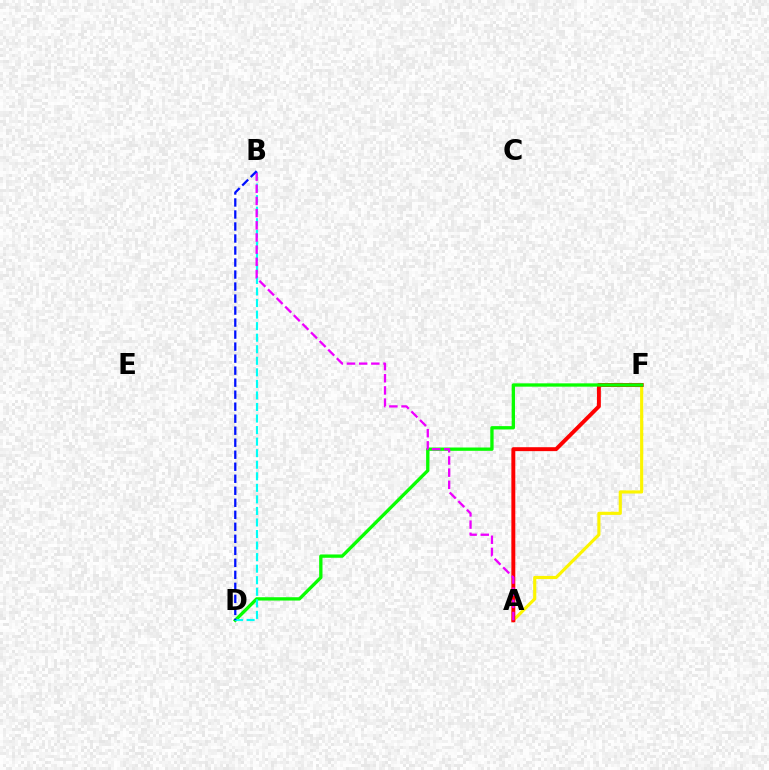{('A', 'F'): [{'color': '#fcf500', 'line_style': 'solid', 'thickness': 2.26}, {'color': '#ff0000', 'line_style': 'solid', 'thickness': 2.83}], ('D', 'F'): [{'color': '#08ff00', 'line_style': 'solid', 'thickness': 2.39}], ('B', 'D'): [{'color': '#00fff6', 'line_style': 'dashed', 'thickness': 1.57}, {'color': '#0010ff', 'line_style': 'dashed', 'thickness': 1.63}], ('A', 'B'): [{'color': '#ee00ff', 'line_style': 'dashed', 'thickness': 1.65}]}